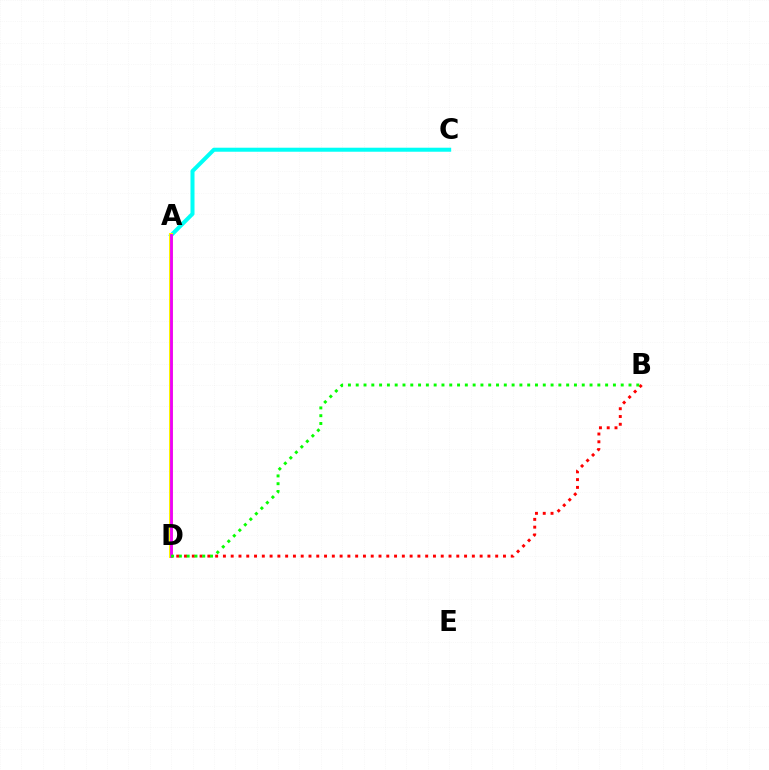{('A', 'D'): [{'color': '#0010ff', 'line_style': 'dashed', 'thickness': 1.75}, {'color': '#fcf500', 'line_style': 'solid', 'thickness': 2.89}, {'color': '#ee00ff', 'line_style': 'solid', 'thickness': 2.04}], ('A', 'C'): [{'color': '#00fff6', 'line_style': 'solid', 'thickness': 2.89}], ('B', 'D'): [{'color': '#ff0000', 'line_style': 'dotted', 'thickness': 2.11}, {'color': '#08ff00', 'line_style': 'dotted', 'thickness': 2.12}]}